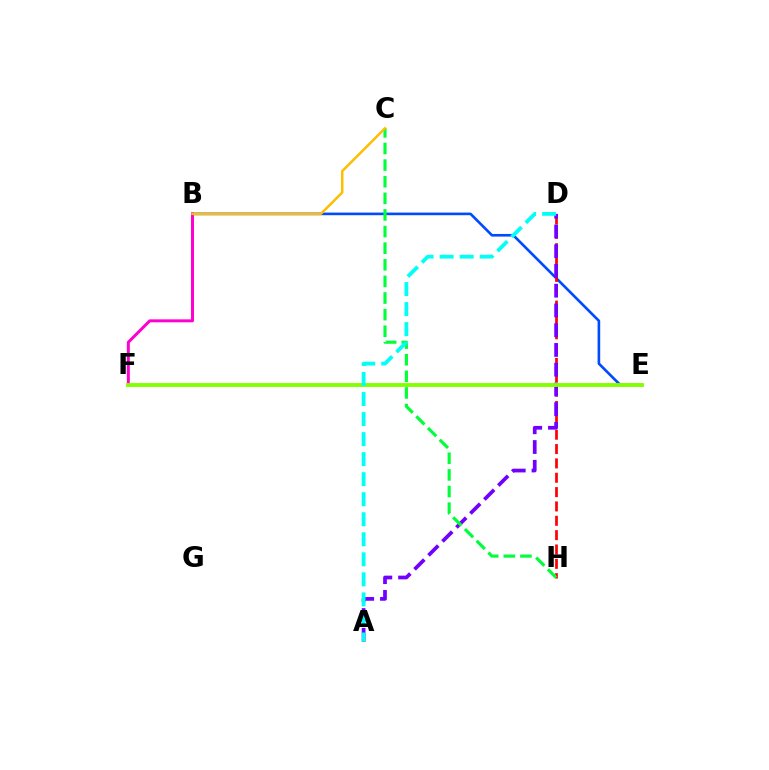{('B', 'E'): [{'color': '#004bff', 'line_style': 'solid', 'thickness': 1.9}], ('D', 'H'): [{'color': '#ff0000', 'line_style': 'dashed', 'thickness': 1.95}], ('B', 'F'): [{'color': '#ff00cf', 'line_style': 'solid', 'thickness': 2.14}], ('A', 'D'): [{'color': '#7200ff', 'line_style': 'dashed', 'thickness': 2.68}, {'color': '#00fff6', 'line_style': 'dashed', 'thickness': 2.72}], ('C', 'H'): [{'color': '#00ff39', 'line_style': 'dashed', 'thickness': 2.26}], ('E', 'F'): [{'color': '#84ff00', 'line_style': 'solid', 'thickness': 2.78}], ('B', 'C'): [{'color': '#ffbd00', 'line_style': 'solid', 'thickness': 1.78}]}